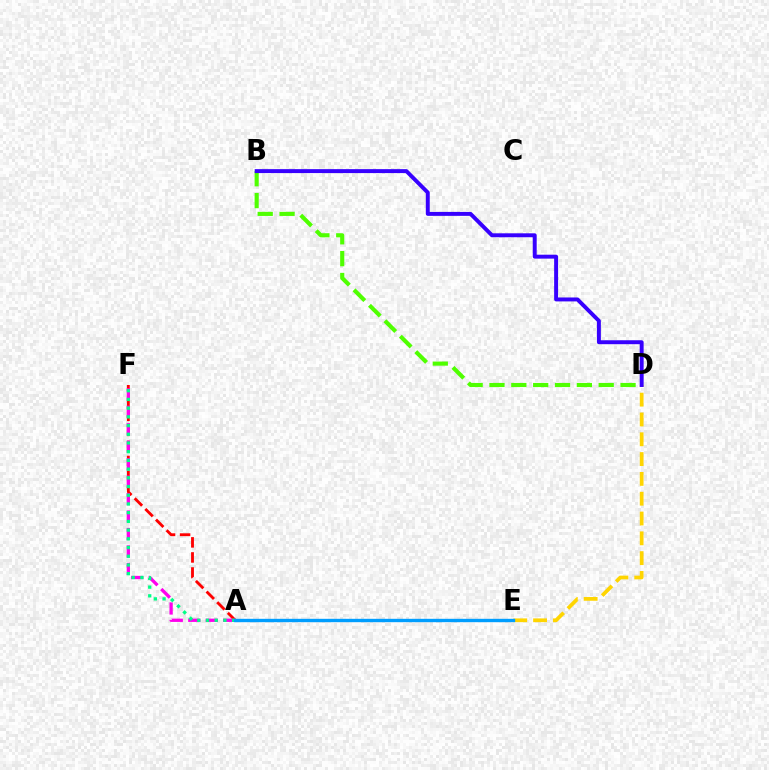{('A', 'F'): [{'color': '#ff0000', 'line_style': 'dashed', 'thickness': 2.05}, {'color': '#ff00ed', 'line_style': 'dashed', 'thickness': 2.37}, {'color': '#00ff86', 'line_style': 'dotted', 'thickness': 2.37}], ('B', 'D'): [{'color': '#4fff00', 'line_style': 'dashed', 'thickness': 2.97}, {'color': '#3700ff', 'line_style': 'solid', 'thickness': 2.84}], ('D', 'E'): [{'color': '#ffd500', 'line_style': 'dashed', 'thickness': 2.69}], ('A', 'E'): [{'color': '#009eff', 'line_style': 'solid', 'thickness': 2.43}]}